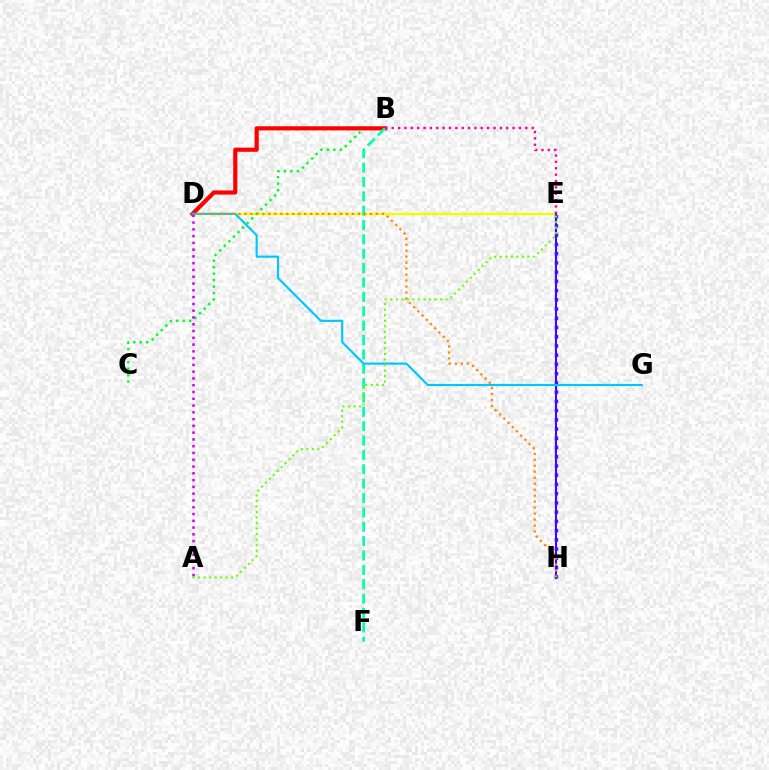{('D', 'E'): [{'color': '#eeff00', 'line_style': 'solid', 'thickness': 1.7}], ('B', 'C'): [{'color': '#00ff27', 'line_style': 'dotted', 'thickness': 1.76}], ('B', 'D'): [{'color': '#ff0000', 'line_style': 'solid', 'thickness': 2.98}], ('E', 'H'): [{'color': '#003fff', 'line_style': 'dotted', 'thickness': 2.51}, {'color': '#4f00ff', 'line_style': 'solid', 'thickness': 1.53}], ('B', 'F'): [{'color': '#00ffaf', 'line_style': 'dashed', 'thickness': 1.95}], ('D', 'G'): [{'color': '#00c7ff', 'line_style': 'solid', 'thickness': 1.55}], ('B', 'E'): [{'color': '#ff00a0', 'line_style': 'dotted', 'thickness': 1.73}], ('D', 'H'): [{'color': '#ff8800', 'line_style': 'dotted', 'thickness': 1.62}], ('A', 'E'): [{'color': '#66ff00', 'line_style': 'dotted', 'thickness': 1.5}], ('A', 'D'): [{'color': '#d600ff', 'line_style': 'dotted', 'thickness': 1.84}]}